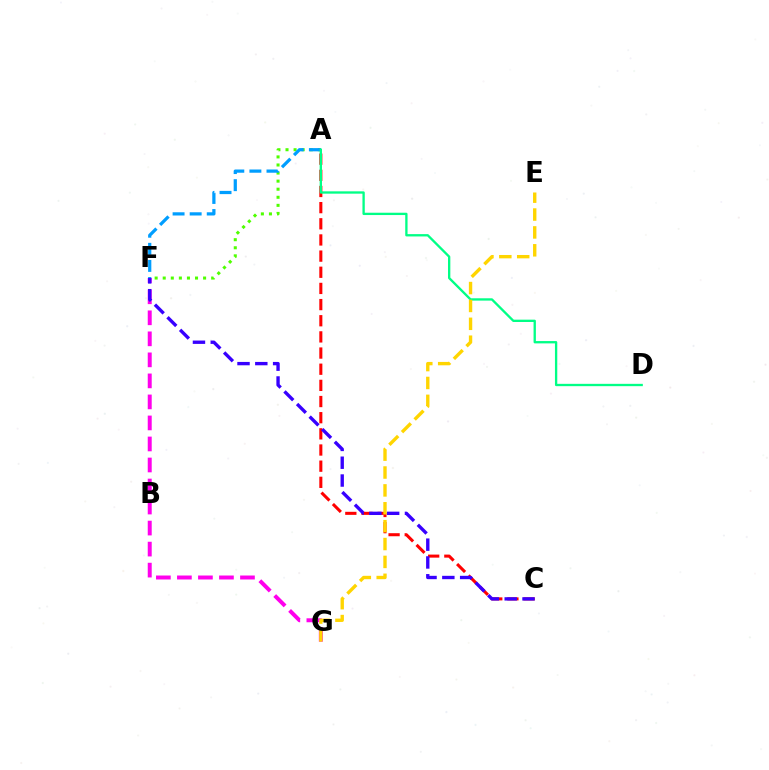{('F', 'G'): [{'color': '#ff00ed', 'line_style': 'dashed', 'thickness': 2.86}], ('A', 'F'): [{'color': '#4fff00', 'line_style': 'dotted', 'thickness': 2.19}, {'color': '#009eff', 'line_style': 'dashed', 'thickness': 2.32}], ('A', 'C'): [{'color': '#ff0000', 'line_style': 'dashed', 'thickness': 2.2}], ('C', 'F'): [{'color': '#3700ff', 'line_style': 'dashed', 'thickness': 2.42}], ('A', 'D'): [{'color': '#00ff86', 'line_style': 'solid', 'thickness': 1.68}], ('E', 'G'): [{'color': '#ffd500', 'line_style': 'dashed', 'thickness': 2.43}]}